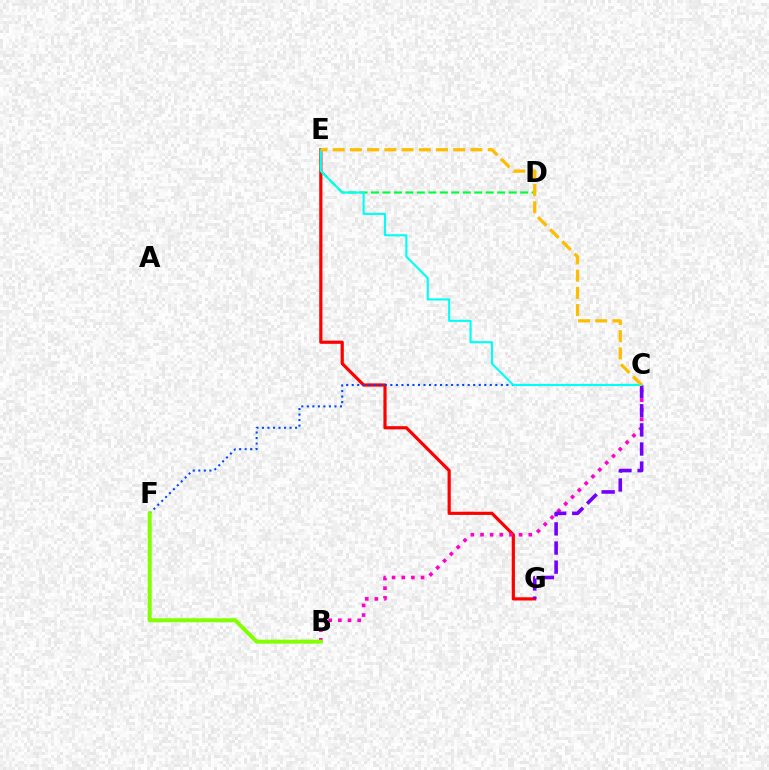{('E', 'G'): [{'color': '#ff0000', 'line_style': 'solid', 'thickness': 2.3}], ('D', 'E'): [{'color': '#00ff39', 'line_style': 'dashed', 'thickness': 1.56}], ('B', 'C'): [{'color': '#ff00cf', 'line_style': 'dotted', 'thickness': 2.62}], ('C', 'F'): [{'color': '#004bff', 'line_style': 'dotted', 'thickness': 1.5}], ('C', 'G'): [{'color': '#7200ff', 'line_style': 'dashed', 'thickness': 2.6}], ('C', 'E'): [{'color': '#00fff6', 'line_style': 'solid', 'thickness': 1.53}, {'color': '#ffbd00', 'line_style': 'dashed', 'thickness': 2.34}], ('B', 'F'): [{'color': '#84ff00', 'line_style': 'solid', 'thickness': 2.86}]}